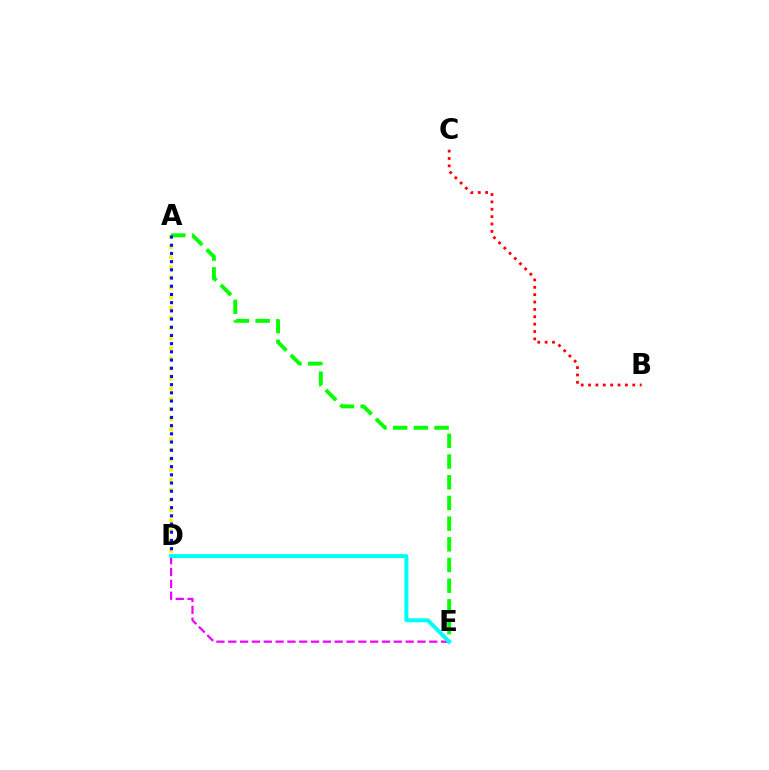{('B', 'C'): [{'color': '#ff0000', 'line_style': 'dotted', 'thickness': 2.0}], ('D', 'E'): [{'color': '#ee00ff', 'line_style': 'dashed', 'thickness': 1.61}, {'color': '#00fff6', 'line_style': 'solid', 'thickness': 2.88}], ('A', 'D'): [{'color': '#fcf500', 'line_style': 'dotted', 'thickness': 2.75}, {'color': '#0010ff', 'line_style': 'dotted', 'thickness': 2.23}], ('A', 'E'): [{'color': '#08ff00', 'line_style': 'dashed', 'thickness': 2.81}]}